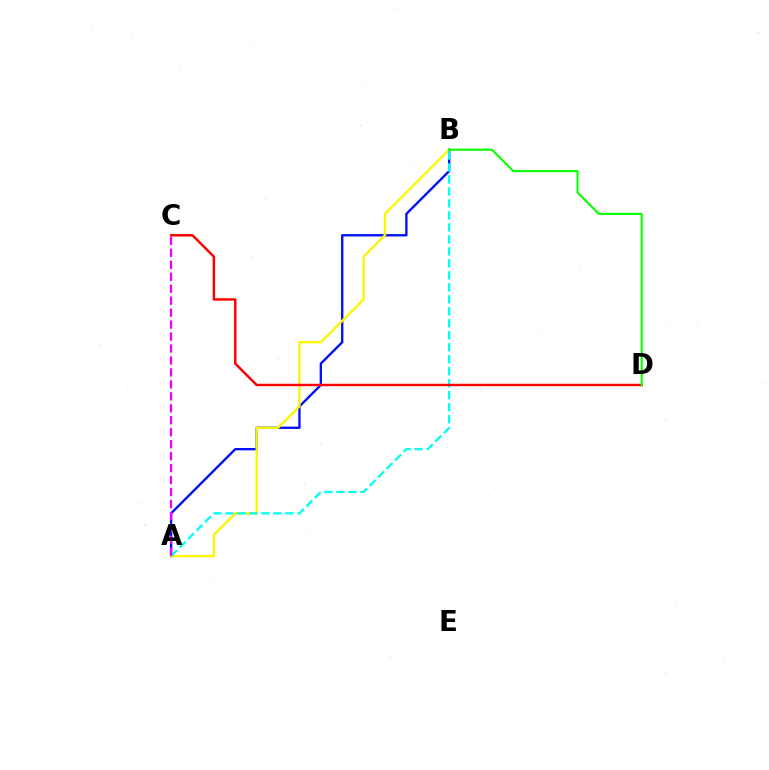{('A', 'B'): [{'color': '#0010ff', 'line_style': 'solid', 'thickness': 1.69}, {'color': '#fcf500', 'line_style': 'solid', 'thickness': 1.68}, {'color': '#00fff6', 'line_style': 'dashed', 'thickness': 1.63}], ('A', 'C'): [{'color': '#ee00ff', 'line_style': 'dashed', 'thickness': 1.62}], ('C', 'D'): [{'color': '#ff0000', 'line_style': 'solid', 'thickness': 1.77}], ('B', 'D'): [{'color': '#08ff00', 'line_style': 'solid', 'thickness': 1.51}]}